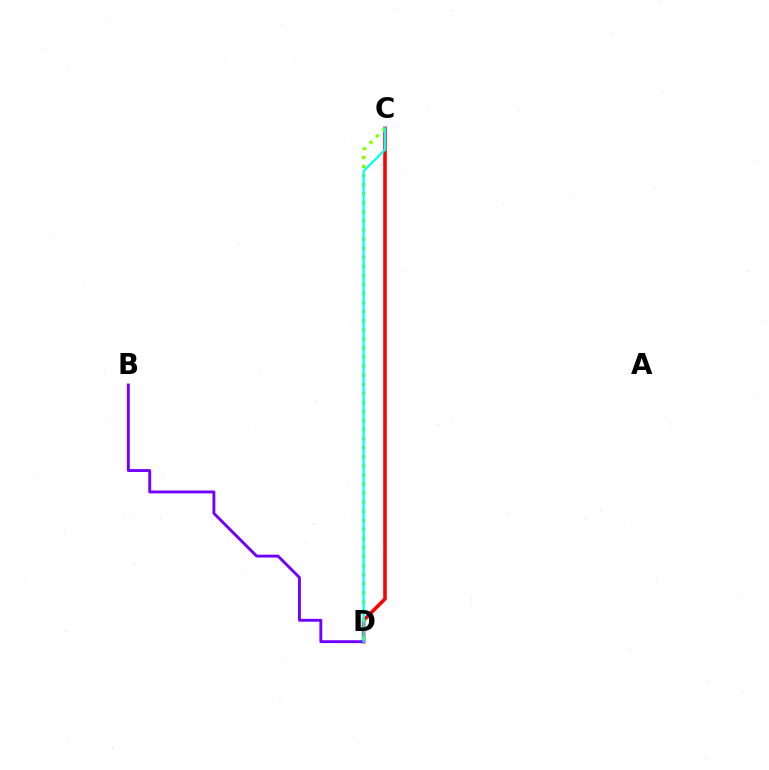{('C', 'D'): [{'color': '#ff0000', 'line_style': 'solid', 'thickness': 2.57}, {'color': '#84ff00', 'line_style': 'dotted', 'thickness': 2.46}, {'color': '#00fff6', 'line_style': 'solid', 'thickness': 1.6}], ('B', 'D'): [{'color': '#7200ff', 'line_style': 'solid', 'thickness': 2.07}]}